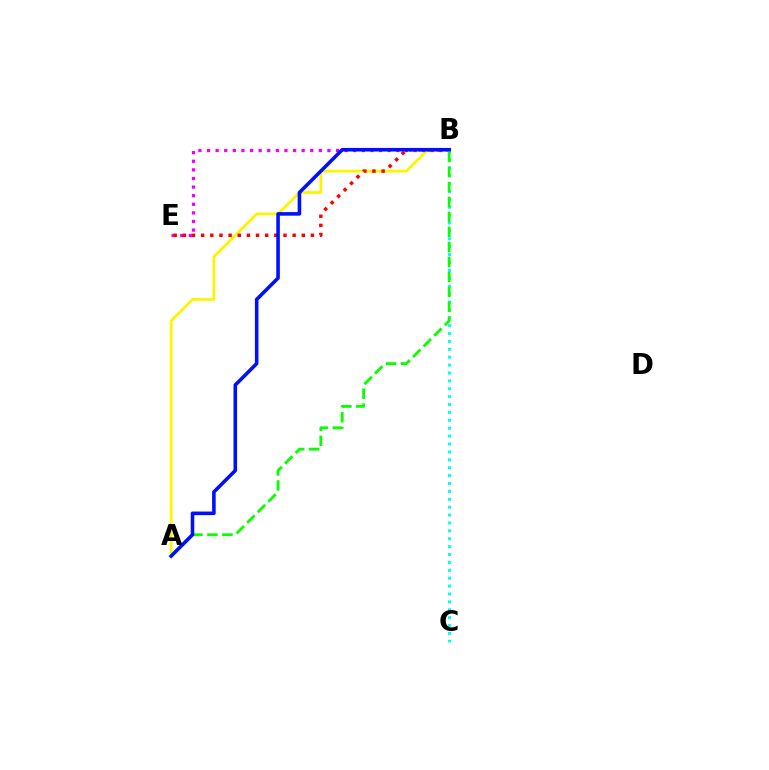{('A', 'B'): [{'color': '#fcf500', 'line_style': 'solid', 'thickness': 2.0}, {'color': '#08ff00', 'line_style': 'dashed', 'thickness': 2.03}, {'color': '#0010ff', 'line_style': 'solid', 'thickness': 2.58}], ('B', 'E'): [{'color': '#ee00ff', 'line_style': 'dotted', 'thickness': 2.34}, {'color': '#ff0000', 'line_style': 'dotted', 'thickness': 2.49}], ('B', 'C'): [{'color': '#00fff6', 'line_style': 'dotted', 'thickness': 2.14}]}